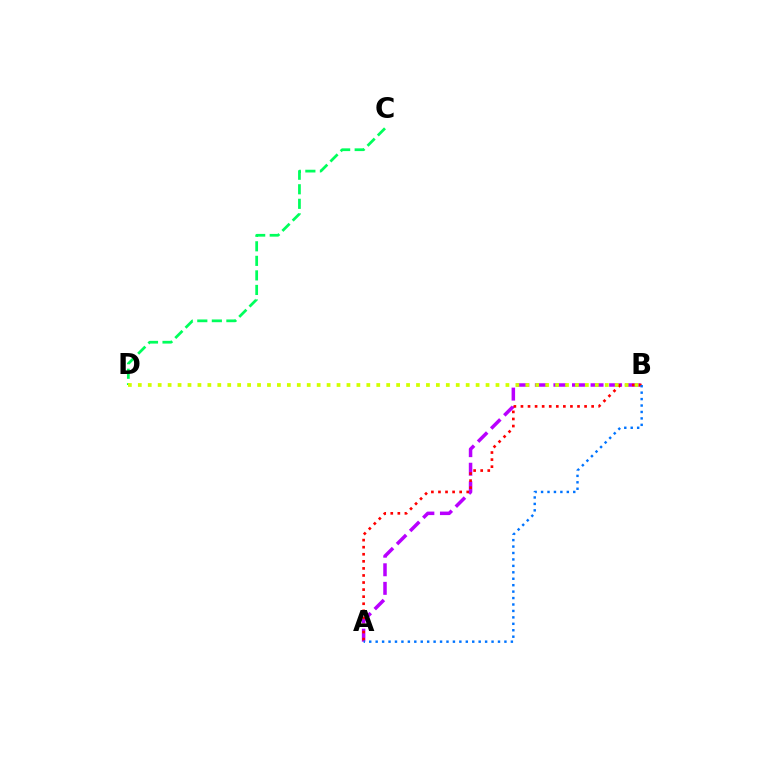{('A', 'B'): [{'color': '#b900ff', 'line_style': 'dashed', 'thickness': 2.52}, {'color': '#ff0000', 'line_style': 'dotted', 'thickness': 1.92}, {'color': '#0074ff', 'line_style': 'dotted', 'thickness': 1.75}], ('C', 'D'): [{'color': '#00ff5c', 'line_style': 'dashed', 'thickness': 1.98}], ('B', 'D'): [{'color': '#d1ff00', 'line_style': 'dotted', 'thickness': 2.7}]}